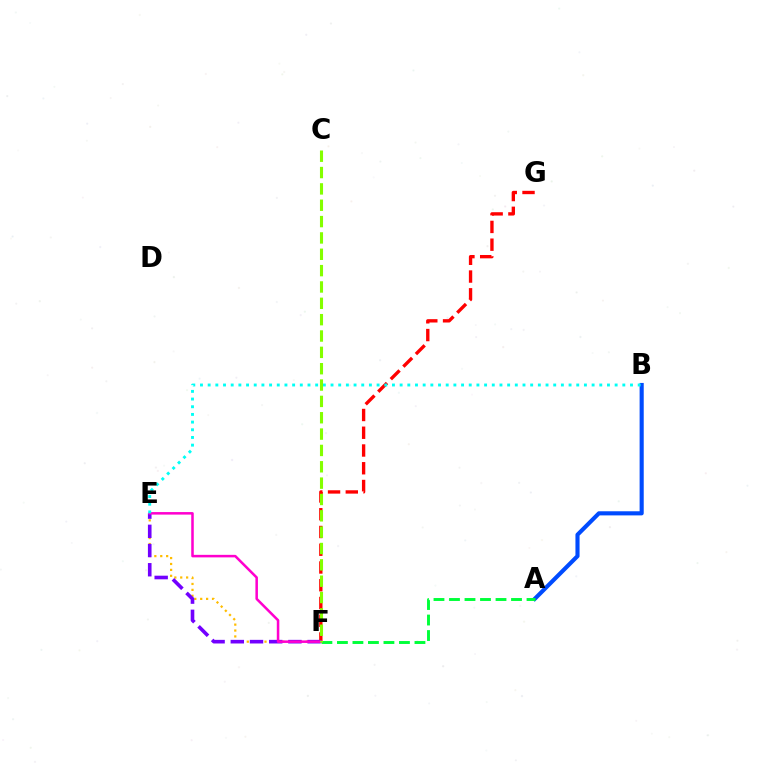{('F', 'G'): [{'color': '#ff0000', 'line_style': 'dashed', 'thickness': 2.41}], ('E', 'F'): [{'color': '#ffbd00', 'line_style': 'dotted', 'thickness': 1.61}, {'color': '#7200ff', 'line_style': 'dashed', 'thickness': 2.61}, {'color': '#ff00cf', 'line_style': 'solid', 'thickness': 1.82}], ('A', 'B'): [{'color': '#004bff', 'line_style': 'solid', 'thickness': 2.96}], ('A', 'F'): [{'color': '#00ff39', 'line_style': 'dashed', 'thickness': 2.11}], ('B', 'E'): [{'color': '#00fff6', 'line_style': 'dotted', 'thickness': 2.09}], ('C', 'F'): [{'color': '#84ff00', 'line_style': 'dashed', 'thickness': 2.22}]}